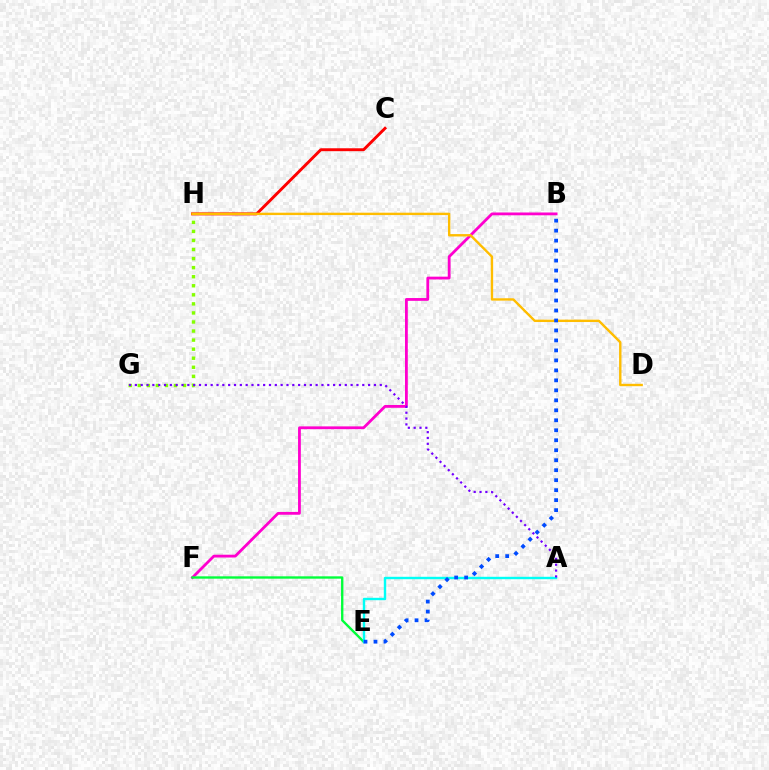{('B', 'F'): [{'color': '#ff00cf', 'line_style': 'solid', 'thickness': 2.02}], ('E', 'F'): [{'color': '#00ff39', 'line_style': 'solid', 'thickness': 1.69}], ('A', 'E'): [{'color': '#00fff6', 'line_style': 'solid', 'thickness': 1.73}], ('G', 'H'): [{'color': '#84ff00', 'line_style': 'dotted', 'thickness': 2.46}], ('A', 'G'): [{'color': '#7200ff', 'line_style': 'dotted', 'thickness': 1.58}], ('C', 'H'): [{'color': '#ff0000', 'line_style': 'solid', 'thickness': 2.1}], ('D', 'H'): [{'color': '#ffbd00', 'line_style': 'solid', 'thickness': 1.72}], ('B', 'E'): [{'color': '#004bff', 'line_style': 'dotted', 'thickness': 2.71}]}